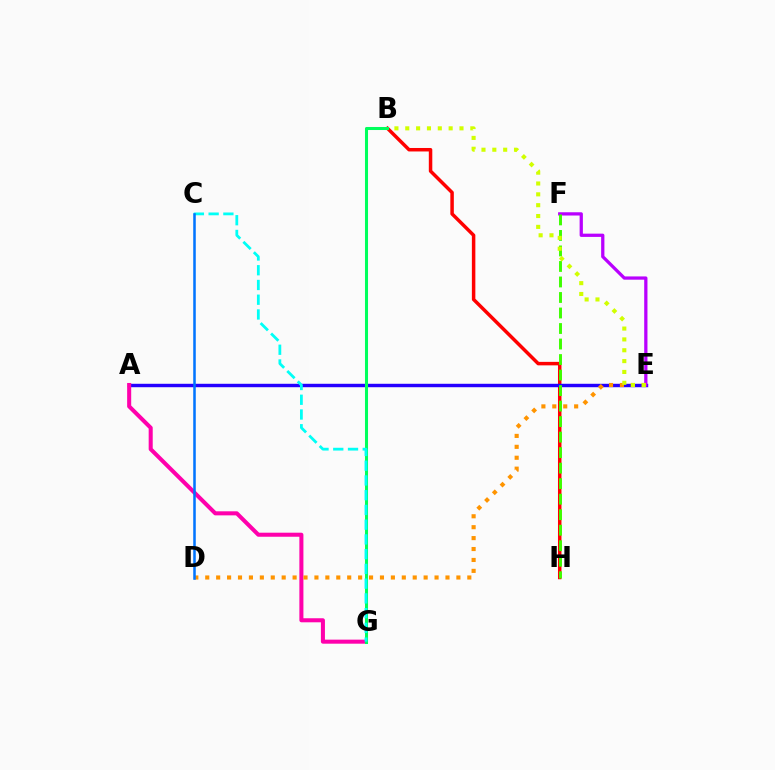{('B', 'H'): [{'color': '#ff0000', 'line_style': 'solid', 'thickness': 2.51}], ('A', 'E'): [{'color': '#2500ff', 'line_style': 'solid', 'thickness': 2.47}], ('A', 'G'): [{'color': '#ff00ac', 'line_style': 'solid', 'thickness': 2.91}], ('E', 'F'): [{'color': '#b900ff', 'line_style': 'solid', 'thickness': 2.35}], ('F', 'H'): [{'color': '#3dff00', 'line_style': 'dashed', 'thickness': 2.11}], ('D', 'E'): [{'color': '#ff9400', 'line_style': 'dotted', 'thickness': 2.97}], ('B', 'E'): [{'color': '#d1ff00', 'line_style': 'dotted', 'thickness': 2.95}], ('B', 'G'): [{'color': '#00ff5c', 'line_style': 'solid', 'thickness': 2.2}], ('C', 'G'): [{'color': '#00fff6', 'line_style': 'dashed', 'thickness': 2.0}], ('C', 'D'): [{'color': '#0074ff', 'line_style': 'solid', 'thickness': 1.83}]}